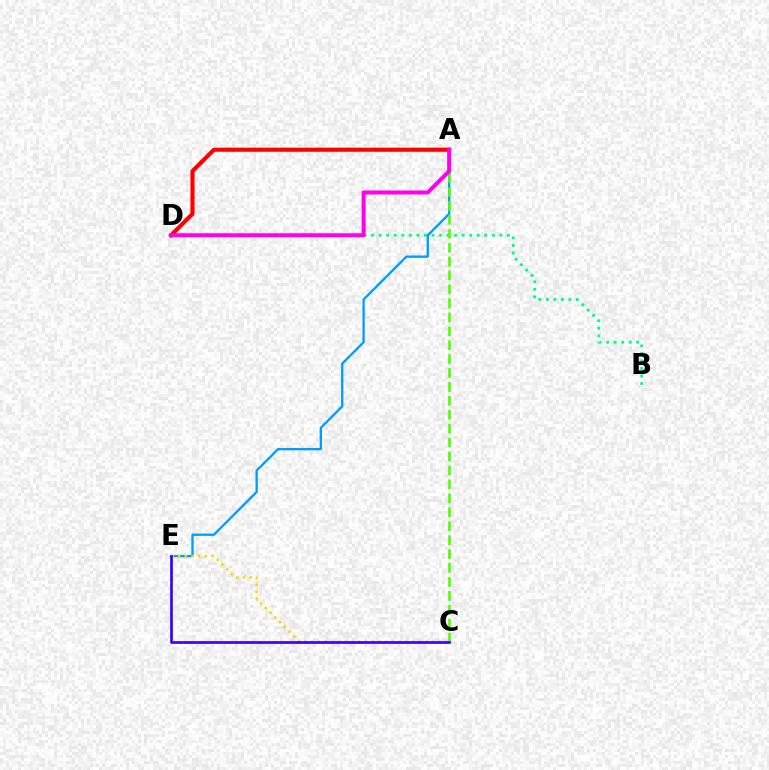{('A', 'E'): [{'color': '#009eff', 'line_style': 'solid', 'thickness': 1.67}], ('C', 'E'): [{'color': '#ffd500', 'line_style': 'dotted', 'thickness': 1.82}, {'color': '#3700ff', 'line_style': 'solid', 'thickness': 1.93}], ('B', 'D'): [{'color': '#00ff86', 'line_style': 'dotted', 'thickness': 2.05}], ('A', 'D'): [{'color': '#ff0000', 'line_style': 'solid', 'thickness': 2.96}, {'color': '#ff00ed', 'line_style': 'solid', 'thickness': 2.9}], ('A', 'C'): [{'color': '#4fff00', 'line_style': 'dashed', 'thickness': 1.89}]}